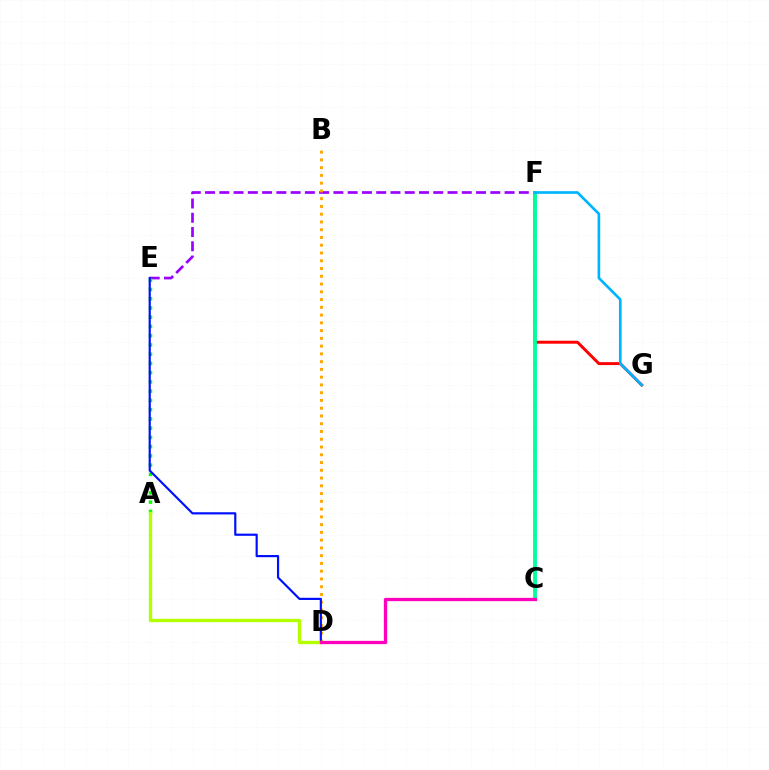{('E', 'F'): [{'color': '#9b00ff', 'line_style': 'dashed', 'thickness': 1.94}], ('F', 'G'): [{'color': '#ff0000', 'line_style': 'solid', 'thickness': 2.12}, {'color': '#00b5ff', 'line_style': 'solid', 'thickness': 1.92}], ('A', 'E'): [{'color': '#08ff00', 'line_style': 'dotted', 'thickness': 2.51}], ('B', 'D'): [{'color': '#ffa500', 'line_style': 'dotted', 'thickness': 2.11}], ('D', 'E'): [{'color': '#0010ff', 'line_style': 'solid', 'thickness': 1.57}], ('C', 'F'): [{'color': '#00ff9d', 'line_style': 'solid', 'thickness': 2.77}], ('A', 'D'): [{'color': '#b3ff00', 'line_style': 'solid', 'thickness': 2.41}], ('C', 'D'): [{'color': '#ff00bd', 'line_style': 'solid', 'thickness': 2.38}]}